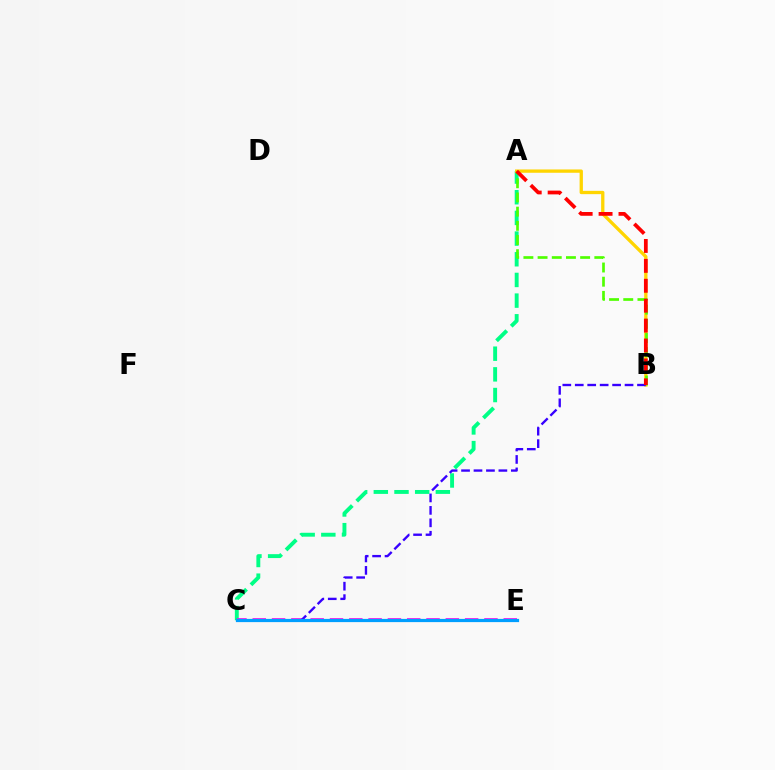{('A', 'C'): [{'color': '#00ff86', 'line_style': 'dashed', 'thickness': 2.81}], ('A', 'B'): [{'color': '#ffd500', 'line_style': 'solid', 'thickness': 2.38}, {'color': '#4fff00', 'line_style': 'dashed', 'thickness': 1.93}, {'color': '#ff0000', 'line_style': 'dashed', 'thickness': 2.71}], ('C', 'E'): [{'color': '#ff00ed', 'line_style': 'dashed', 'thickness': 2.62}, {'color': '#009eff', 'line_style': 'solid', 'thickness': 2.31}], ('B', 'C'): [{'color': '#3700ff', 'line_style': 'dashed', 'thickness': 1.69}]}